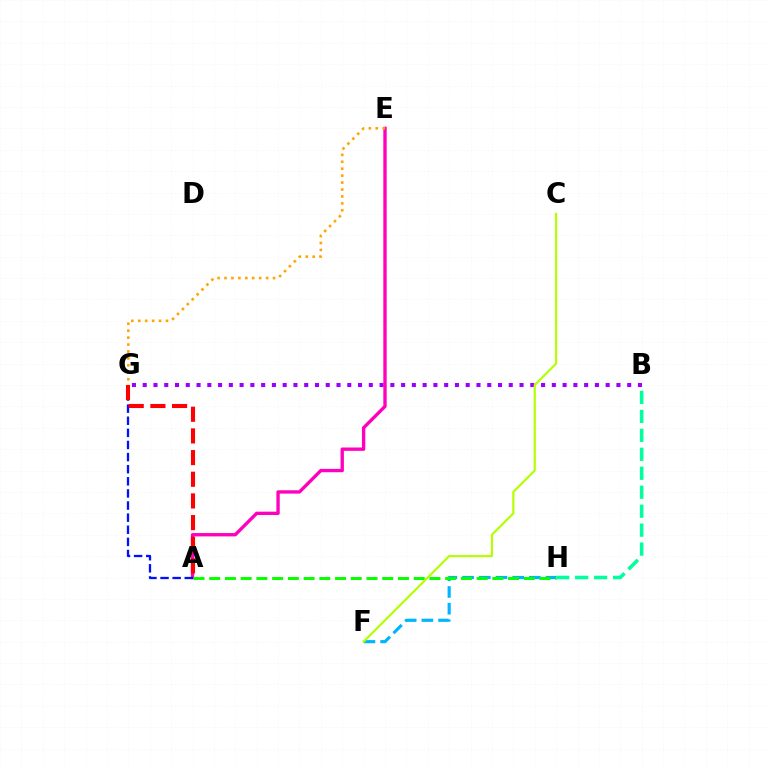{('B', 'G'): [{'color': '#9b00ff', 'line_style': 'dotted', 'thickness': 2.93}], ('A', 'E'): [{'color': '#ff00bd', 'line_style': 'solid', 'thickness': 2.41}], ('A', 'G'): [{'color': '#0010ff', 'line_style': 'dashed', 'thickness': 1.65}, {'color': '#ff0000', 'line_style': 'dashed', 'thickness': 2.94}], ('F', 'H'): [{'color': '#00b5ff', 'line_style': 'dashed', 'thickness': 2.27}], ('E', 'G'): [{'color': '#ffa500', 'line_style': 'dotted', 'thickness': 1.88}], ('A', 'H'): [{'color': '#08ff00', 'line_style': 'dashed', 'thickness': 2.14}], ('C', 'F'): [{'color': '#b3ff00', 'line_style': 'solid', 'thickness': 1.56}], ('B', 'H'): [{'color': '#00ff9d', 'line_style': 'dashed', 'thickness': 2.58}]}